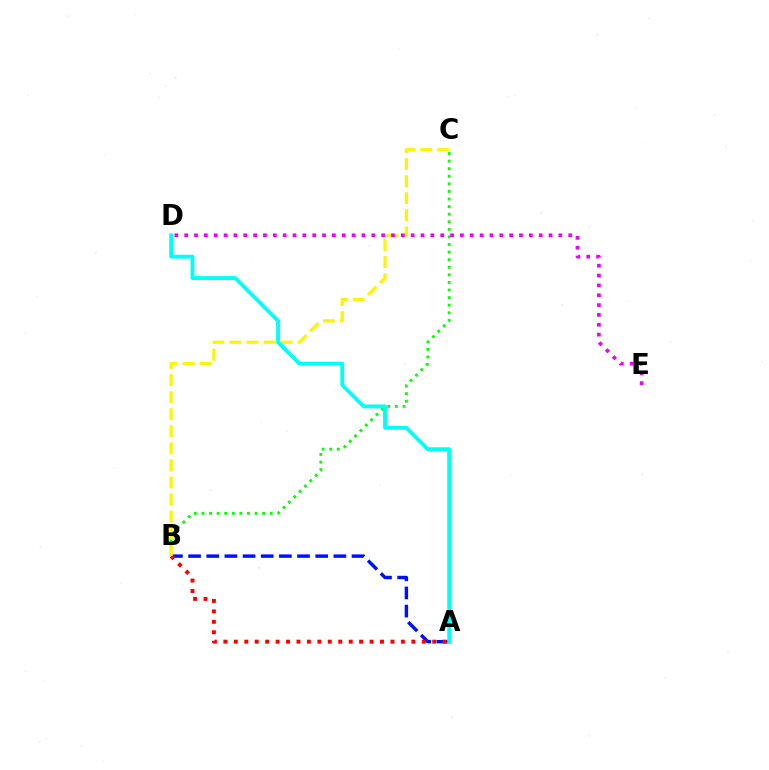{('B', 'C'): [{'color': '#08ff00', 'line_style': 'dotted', 'thickness': 2.06}, {'color': '#fcf500', 'line_style': 'dashed', 'thickness': 2.32}], ('A', 'B'): [{'color': '#0010ff', 'line_style': 'dashed', 'thickness': 2.47}, {'color': '#ff0000', 'line_style': 'dotted', 'thickness': 2.84}], ('D', 'E'): [{'color': '#ee00ff', 'line_style': 'dotted', 'thickness': 2.68}], ('A', 'D'): [{'color': '#00fff6', 'line_style': 'solid', 'thickness': 2.77}]}